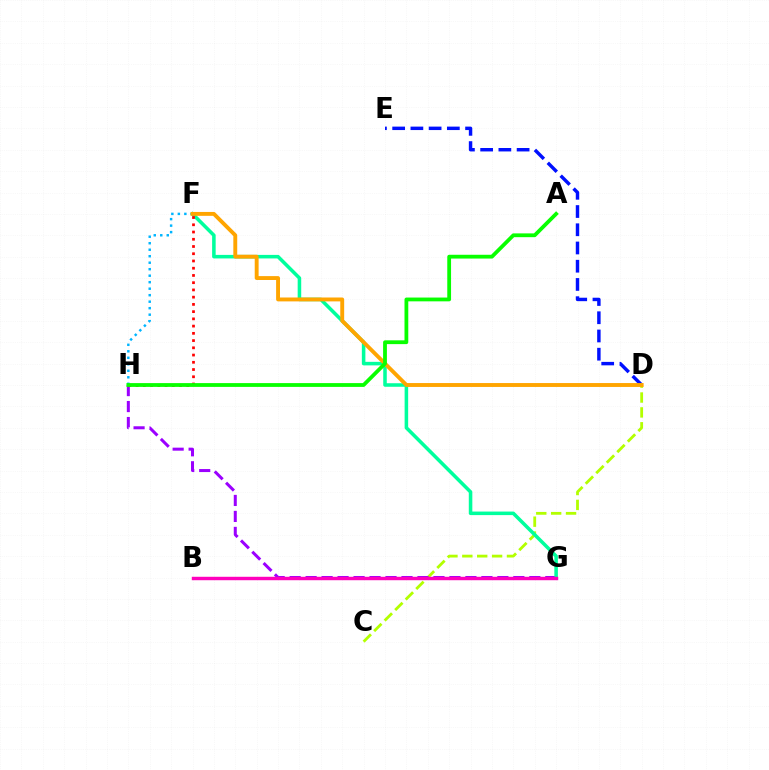{('F', 'H'): [{'color': '#00b5ff', 'line_style': 'dotted', 'thickness': 1.77}, {'color': '#ff0000', 'line_style': 'dotted', 'thickness': 1.97}], ('C', 'D'): [{'color': '#b3ff00', 'line_style': 'dashed', 'thickness': 2.02}], ('D', 'E'): [{'color': '#0010ff', 'line_style': 'dashed', 'thickness': 2.48}], ('G', 'H'): [{'color': '#9b00ff', 'line_style': 'dashed', 'thickness': 2.17}], ('F', 'G'): [{'color': '#00ff9d', 'line_style': 'solid', 'thickness': 2.55}], ('D', 'F'): [{'color': '#ffa500', 'line_style': 'solid', 'thickness': 2.8}], ('B', 'G'): [{'color': '#ff00bd', 'line_style': 'solid', 'thickness': 2.47}], ('A', 'H'): [{'color': '#08ff00', 'line_style': 'solid', 'thickness': 2.73}]}